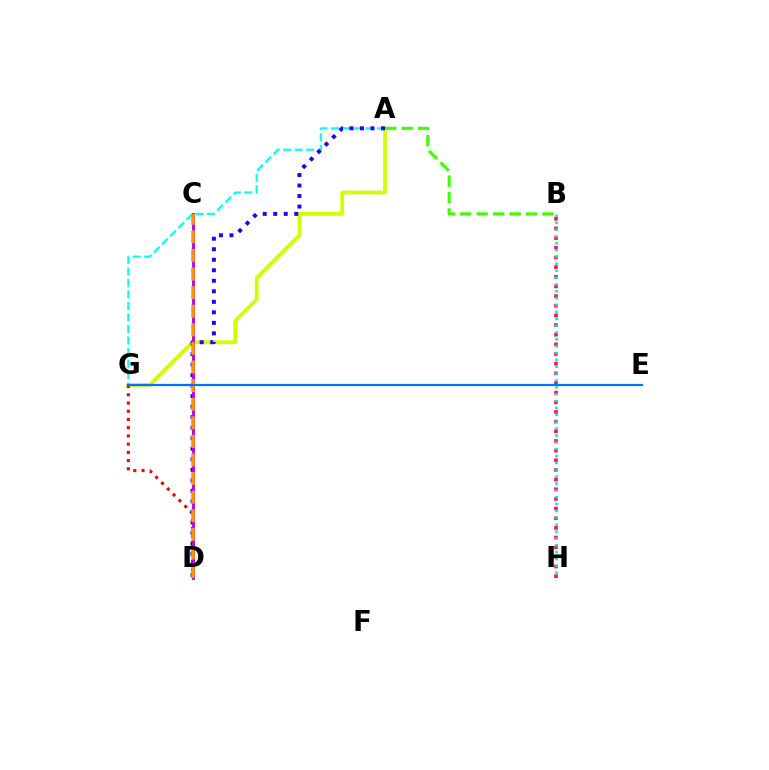{('B', 'H'): [{'color': '#ff00ac', 'line_style': 'dotted', 'thickness': 2.62}, {'color': '#00ff5c', 'line_style': 'dotted', 'thickness': 1.86}], ('A', 'G'): [{'color': '#d1ff00', 'line_style': 'solid', 'thickness': 2.7}, {'color': '#00fff6', 'line_style': 'dashed', 'thickness': 1.56}], ('D', 'G'): [{'color': '#ff0000', 'line_style': 'dotted', 'thickness': 2.23}], ('A', 'D'): [{'color': '#2500ff', 'line_style': 'dotted', 'thickness': 2.86}], ('A', 'B'): [{'color': '#3dff00', 'line_style': 'dashed', 'thickness': 2.23}], ('C', 'D'): [{'color': '#b900ff', 'line_style': 'solid', 'thickness': 2.07}, {'color': '#ff9400', 'line_style': 'dashed', 'thickness': 2.53}], ('E', 'G'): [{'color': '#0074ff', 'line_style': 'solid', 'thickness': 1.59}]}